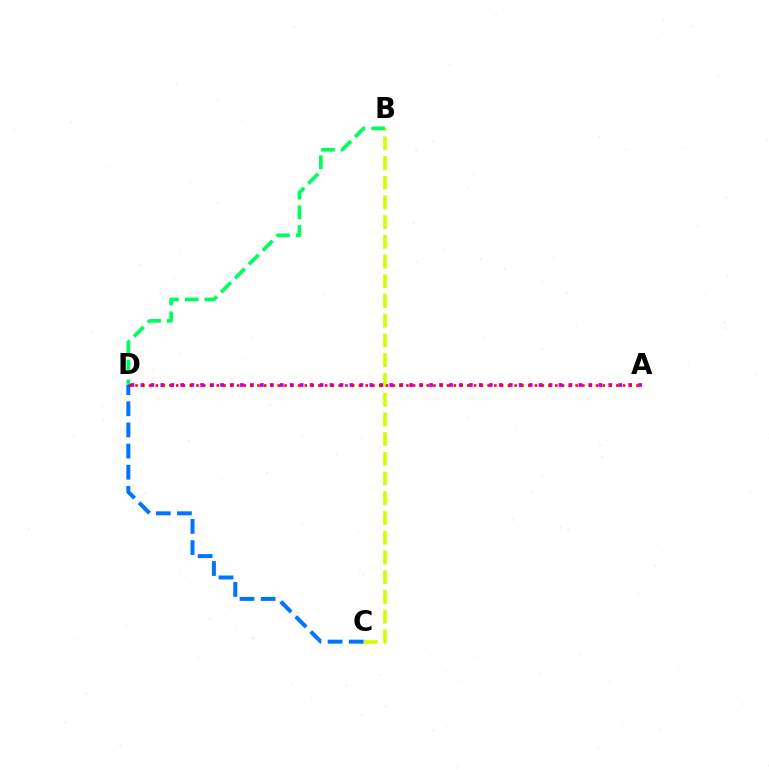{('B', 'C'): [{'color': '#d1ff00', 'line_style': 'dashed', 'thickness': 2.68}], ('B', 'D'): [{'color': '#00ff5c', 'line_style': 'dashed', 'thickness': 2.67}], ('A', 'D'): [{'color': '#b900ff', 'line_style': 'dotted', 'thickness': 2.7}, {'color': '#ff0000', 'line_style': 'dotted', 'thickness': 1.84}], ('C', 'D'): [{'color': '#0074ff', 'line_style': 'dashed', 'thickness': 2.87}]}